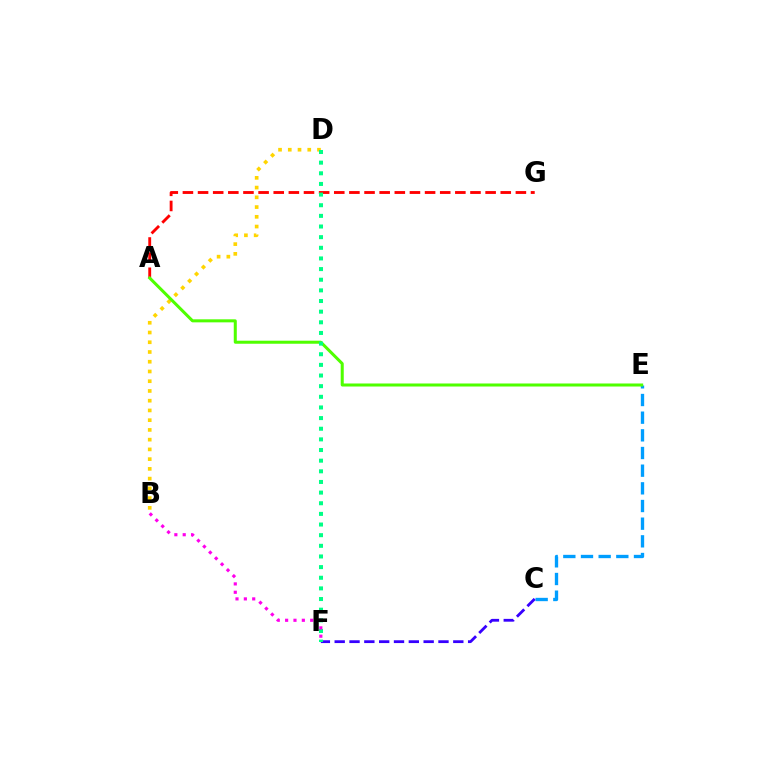{('C', 'E'): [{'color': '#009eff', 'line_style': 'dashed', 'thickness': 2.4}], ('C', 'F'): [{'color': '#3700ff', 'line_style': 'dashed', 'thickness': 2.01}], ('B', 'D'): [{'color': '#ffd500', 'line_style': 'dotted', 'thickness': 2.65}], ('A', 'G'): [{'color': '#ff0000', 'line_style': 'dashed', 'thickness': 2.06}], ('A', 'E'): [{'color': '#4fff00', 'line_style': 'solid', 'thickness': 2.18}], ('D', 'F'): [{'color': '#00ff86', 'line_style': 'dotted', 'thickness': 2.89}], ('B', 'F'): [{'color': '#ff00ed', 'line_style': 'dotted', 'thickness': 2.27}]}